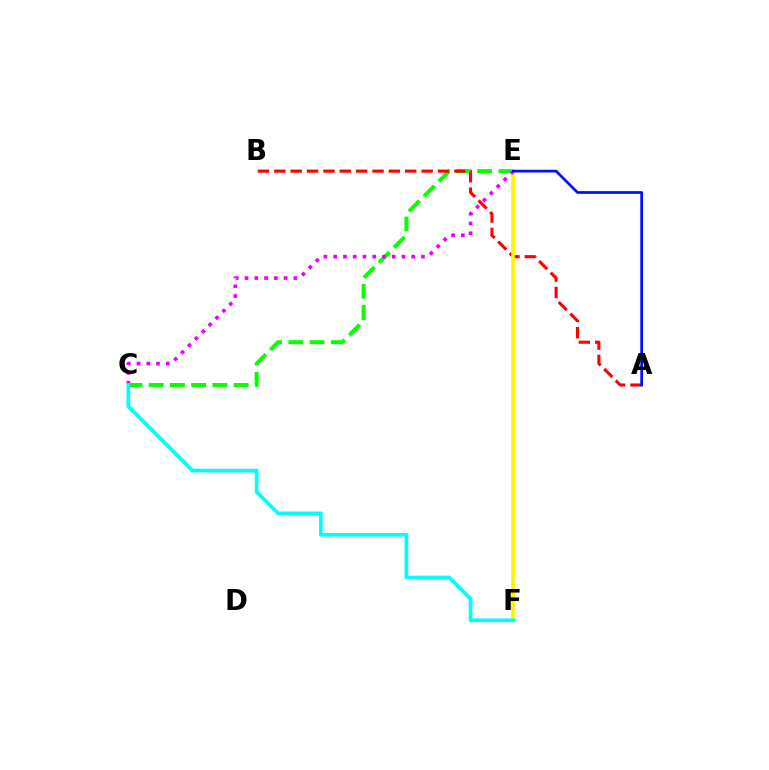{('C', 'E'): [{'color': '#08ff00', 'line_style': 'dashed', 'thickness': 2.89}, {'color': '#ee00ff', 'line_style': 'dotted', 'thickness': 2.65}], ('A', 'B'): [{'color': '#ff0000', 'line_style': 'dashed', 'thickness': 2.22}], ('E', 'F'): [{'color': '#fcf500', 'line_style': 'solid', 'thickness': 2.68}], ('C', 'F'): [{'color': '#00fff6', 'line_style': 'solid', 'thickness': 2.66}], ('A', 'E'): [{'color': '#0010ff', 'line_style': 'solid', 'thickness': 1.97}]}